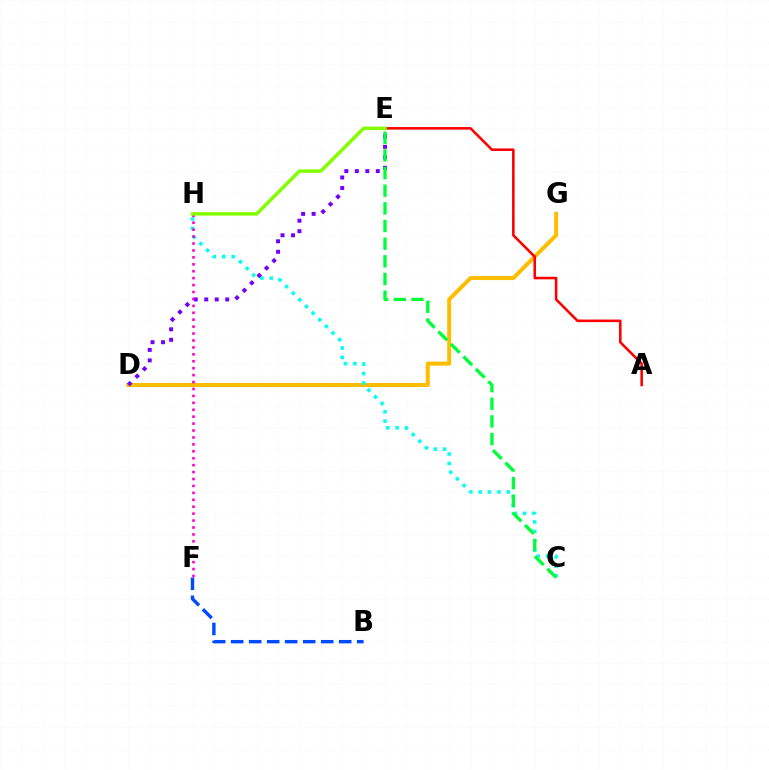{('D', 'G'): [{'color': '#ffbd00', 'line_style': 'solid', 'thickness': 2.87}], ('B', 'F'): [{'color': '#004bff', 'line_style': 'dashed', 'thickness': 2.45}], ('A', 'E'): [{'color': '#ff0000', 'line_style': 'solid', 'thickness': 1.85}], ('C', 'H'): [{'color': '#00fff6', 'line_style': 'dotted', 'thickness': 2.55}], ('D', 'E'): [{'color': '#7200ff', 'line_style': 'dotted', 'thickness': 2.85}], ('C', 'E'): [{'color': '#00ff39', 'line_style': 'dashed', 'thickness': 2.4}], ('F', 'H'): [{'color': '#ff00cf', 'line_style': 'dotted', 'thickness': 1.88}], ('E', 'H'): [{'color': '#84ff00', 'line_style': 'solid', 'thickness': 2.5}]}